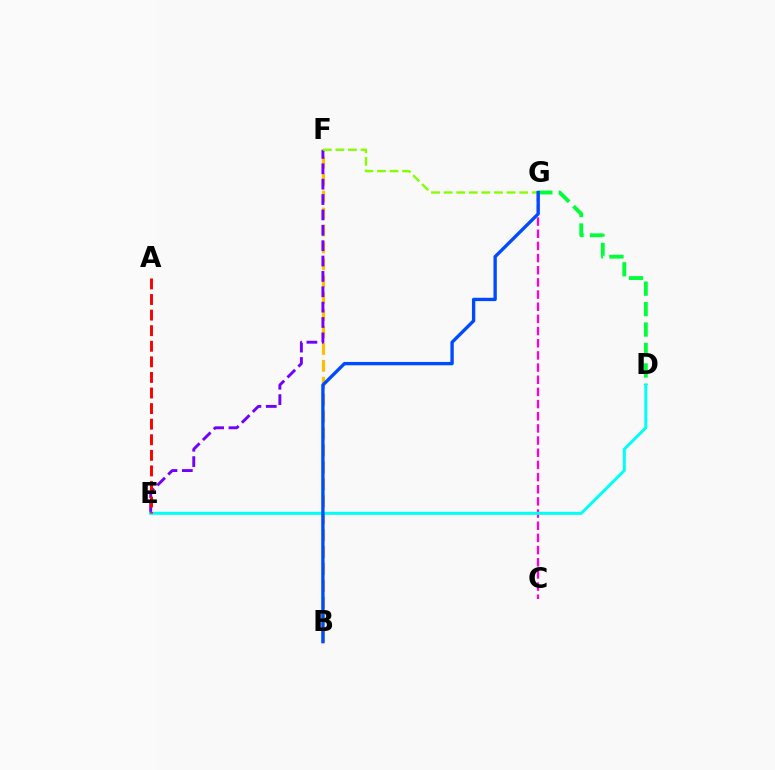{('D', 'G'): [{'color': '#00ff39', 'line_style': 'dashed', 'thickness': 2.78}], ('B', 'F'): [{'color': '#ffbd00', 'line_style': 'dashed', 'thickness': 2.3}], ('E', 'F'): [{'color': '#7200ff', 'line_style': 'dashed', 'thickness': 2.09}], ('C', 'G'): [{'color': '#ff00cf', 'line_style': 'dashed', 'thickness': 1.65}], ('D', 'E'): [{'color': '#00fff6', 'line_style': 'solid', 'thickness': 2.15}], ('A', 'E'): [{'color': '#ff0000', 'line_style': 'dashed', 'thickness': 2.12}], ('F', 'G'): [{'color': '#84ff00', 'line_style': 'dashed', 'thickness': 1.71}], ('B', 'G'): [{'color': '#004bff', 'line_style': 'solid', 'thickness': 2.41}]}